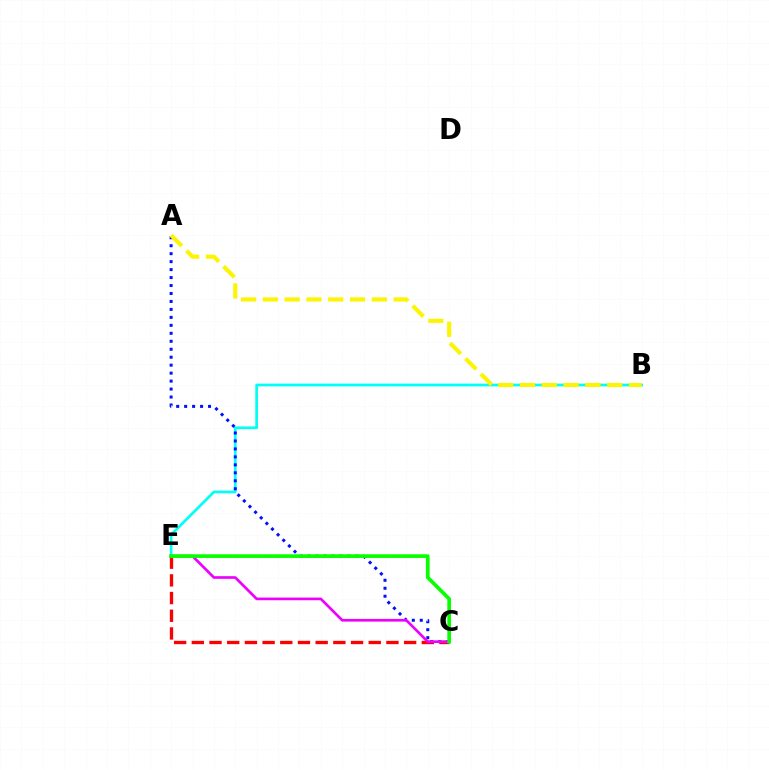{('B', 'E'): [{'color': '#00fff6', 'line_style': 'solid', 'thickness': 1.96}], ('C', 'E'): [{'color': '#ff0000', 'line_style': 'dashed', 'thickness': 2.4}, {'color': '#ee00ff', 'line_style': 'solid', 'thickness': 1.92}, {'color': '#08ff00', 'line_style': 'solid', 'thickness': 2.65}], ('A', 'C'): [{'color': '#0010ff', 'line_style': 'dotted', 'thickness': 2.16}], ('A', 'B'): [{'color': '#fcf500', 'line_style': 'dashed', 'thickness': 2.96}]}